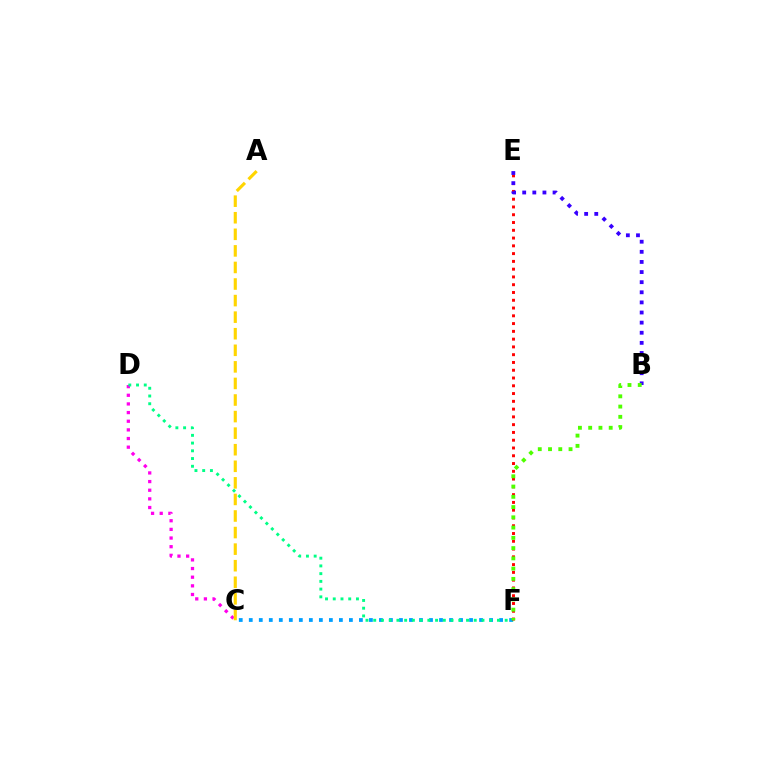{('C', 'D'): [{'color': '#ff00ed', 'line_style': 'dotted', 'thickness': 2.35}], ('C', 'F'): [{'color': '#009eff', 'line_style': 'dotted', 'thickness': 2.72}], ('D', 'F'): [{'color': '#00ff86', 'line_style': 'dotted', 'thickness': 2.1}], ('E', 'F'): [{'color': '#ff0000', 'line_style': 'dotted', 'thickness': 2.11}], ('B', 'E'): [{'color': '#3700ff', 'line_style': 'dotted', 'thickness': 2.75}], ('A', 'C'): [{'color': '#ffd500', 'line_style': 'dashed', 'thickness': 2.25}], ('B', 'F'): [{'color': '#4fff00', 'line_style': 'dotted', 'thickness': 2.79}]}